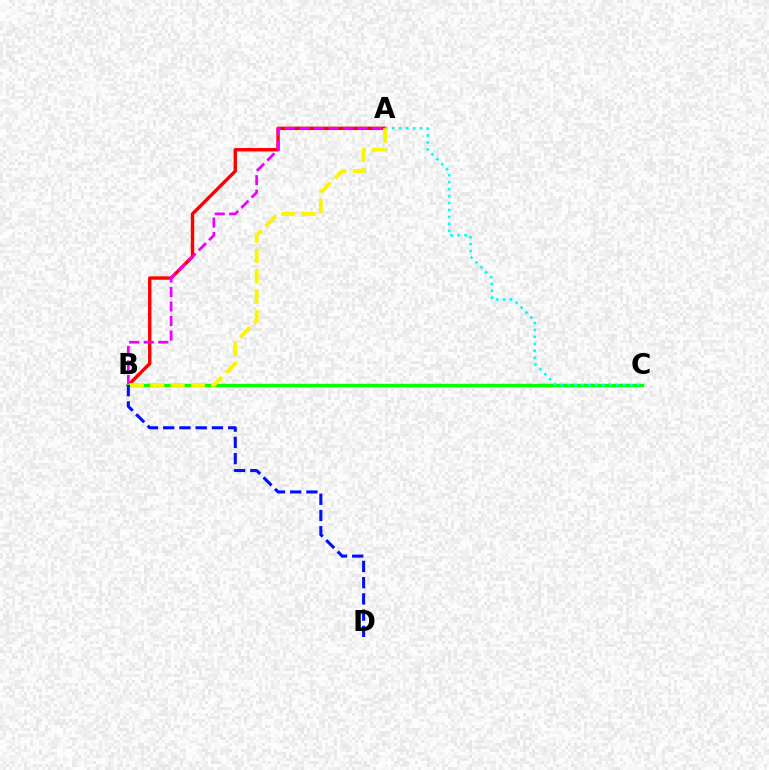{('A', 'B'): [{'color': '#ff0000', 'line_style': 'solid', 'thickness': 2.45}, {'color': '#ee00ff', 'line_style': 'dashed', 'thickness': 1.97}, {'color': '#fcf500', 'line_style': 'dashed', 'thickness': 2.76}], ('B', 'C'): [{'color': '#08ff00', 'line_style': 'solid', 'thickness': 2.45}], ('A', 'C'): [{'color': '#00fff6', 'line_style': 'dotted', 'thickness': 1.89}], ('B', 'D'): [{'color': '#0010ff', 'line_style': 'dashed', 'thickness': 2.21}]}